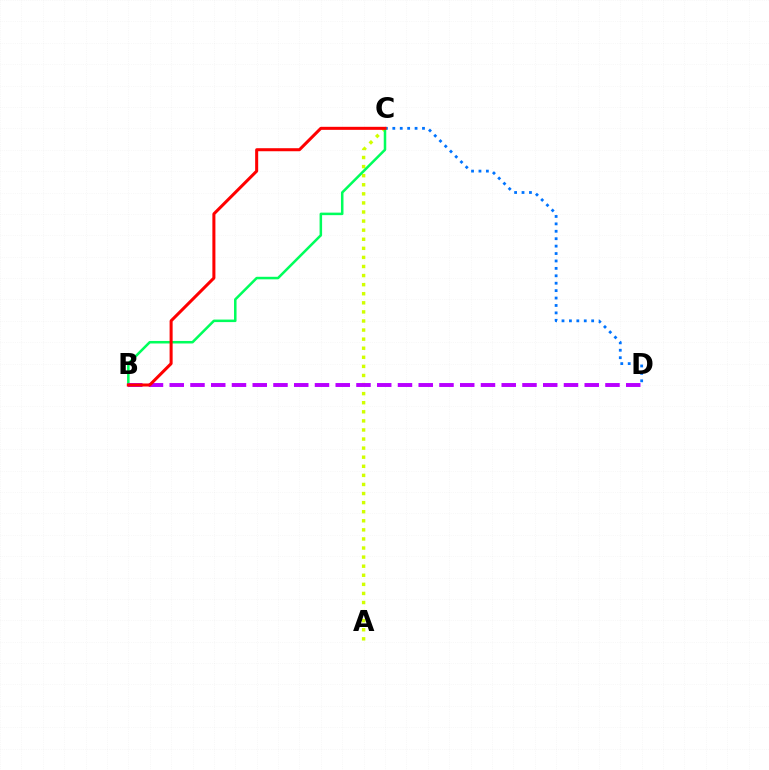{('A', 'C'): [{'color': '#d1ff00', 'line_style': 'dotted', 'thickness': 2.47}], ('C', 'D'): [{'color': '#0074ff', 'line_style': 'dotted', 'thickness': 2.02}], ('B', 'C'): [{'color': '#00ff5c', 'line_style': 'solid', 'thickness': 1.82}, {'color': '#ff0000', 'line_style': 'solid', 'thickness': 2.18}], ('B', 'D'): [{'color': '#b900ff', 'line_style': 'dashed', 'thickness': 2.82}]}